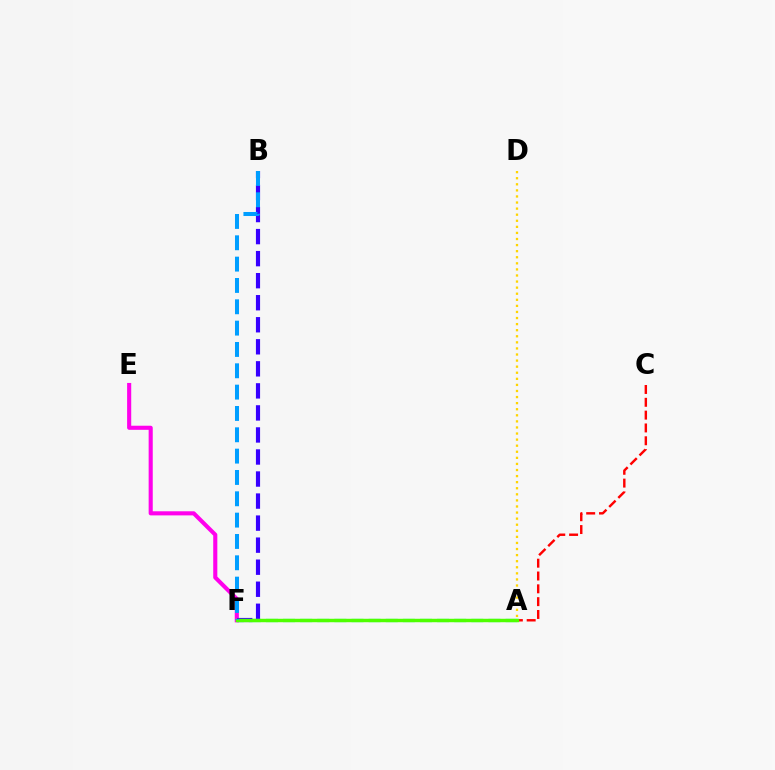{('E', 'F'): [{'color': '#ff00ed', 'line_style': 'solid', 'thickness': 2.95}], ('A', 'D'): [{'color': '#ffd500', 'line_style': 'dotted', 'thickness': 1.65}], ('A', 'F'): [{'color': '#00ff86', 'line_style': 'dashed', 'thickness': 2.32}, {'color': '#4fff00', 'line_style': 'solid', 'thickness': 2.47}], ('B', 'F'): [{'color': '#3700ff', 'line_style': 'dashed', 'thickness': 2.99}, {'color': '#009eff', 'line_style': 'dashed', 'thickness': 2.9}], ('A', 'C'): [{'color': '#ff0000', 'line_style': 'dashed', 'thickness': 1.74}]}